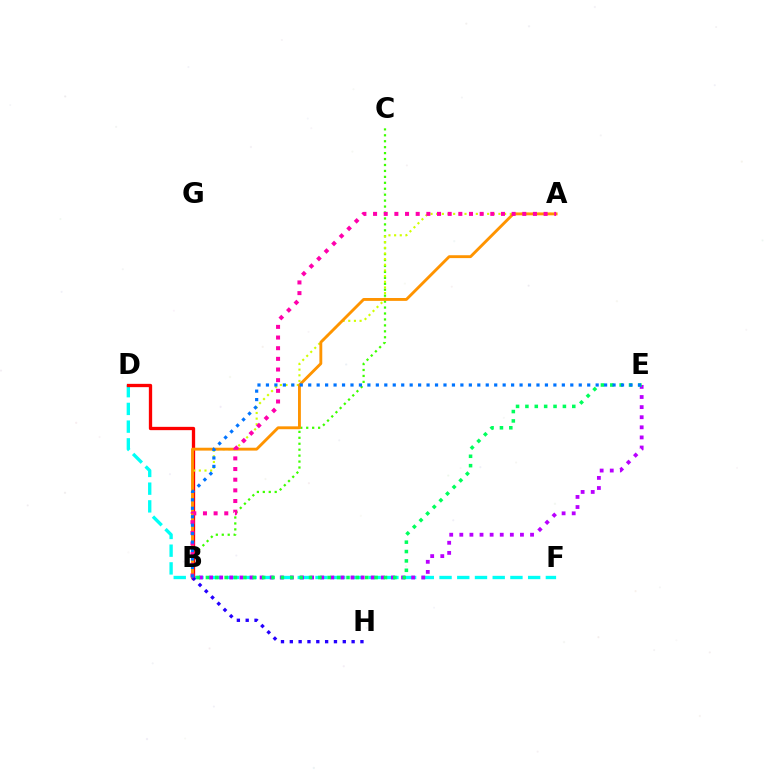{('D', 'F'): [{'color': '#00fff6', 'line_style': 'dashed', 'thickness': 2.41}], ('B', 'C'): [{'color': '#3dff00', 'line_style': 'dotted', 'thickness': 1.61}], ('B', 'D'): [{'color': '#ff0000', 'line_style': 'solid', 'thickness': 2.38}], ('A', 'B'): [{'color': '#d1ff00', 'line_style': 'dotted', 'thickness': 1.54}, {'color': '#ff9400', 'line_style': 'solid', 'thickness': 2.07}, {'color': '#ff00ac', 'line_style': 'dotted', 'thickness': 2.9}], ('B', 'H'): [{'color': '#2500ff', 'line_style': 'dotted', 'thickness': 2.4}], ('B', 'E'): [{'color': '#b900ff', 'line_style': 'dotted', 'thickness': 2.75}, {'color': '#00ff5c', 'line_style': 'dotted', 'thickness': 2.55}, {'color': '#0074ff', 'line_style': 'dotted', 'thickness': 2.3}]}